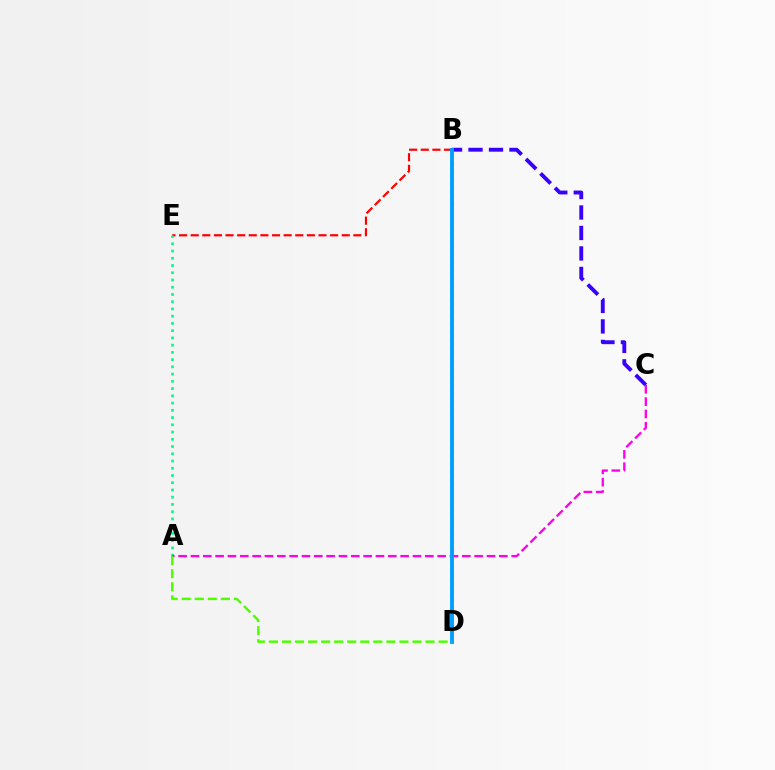{('B', 'C'): [{'color': '#3700ff', 'line_style': 'dashed', 'thickness': 2.78}], ('B', 'E'): [{'color': '#ff0000', 'line_style': 'dashed', 'thickness': 1.58}], ('B', 'D'): [{'color': '#ffd500', 'line_style': 'dotted', 'thickness': 2.24}, {'color': '#009eff', 'line_style': 'solid', 'thickness': 2.79}], ('A', 'E'): [{'color': '#00ff86', 'line_style': 'dotted', 'thickness': 1.97}], ('A', 'C'): [{'color': '#ff00ed', 'line_style': 'dashed', 'thickness': 1.68}], ('A', 'D'): [{'color': '#4fff00', 'line_style': 'dashed', 'thickness': 1.77}]}